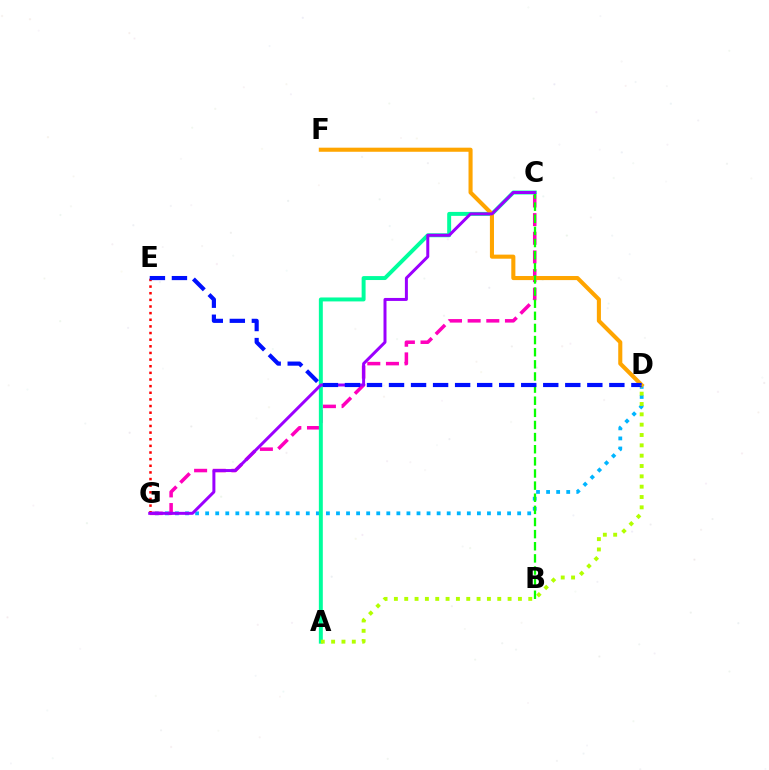{('D', 'G'): [{'color': '#00b5ff', 'line_style': 'dotted', 'thickness': 2.73}], ('C', 'G'): [{'color': '#ff00bd', 'line_style': 'dashed', 'thickness': 2.53}, {'color': '#9b00ff', 'line_style': 'solid', 'thickness': 2.15}], ('A', 'C'): [{'color': '#00ff9d', 'line_style': 'solid', 'thickness': 2.84}], ('D', 'F'): [{'color': '#ffa500', 'line_style': 'solid', 'thickness': 2.94}], ('B', 'C'): [{'color': '#08ff00', 'line_style': 'dashed', 'thickness': 1.65}], ('E', 'G'): [{'color': '#ff0000', 'line_style': 'dotted', 'thickness': 1.8}], ('D', 'E'): [{'color': '#0010ff', 'line_style': 'dashed', 'thickness': 2.99}], ('A', 'D'): [{'color': '#b3ff00', 'line_style': 'dotted', 'thickness': 2.81}]}